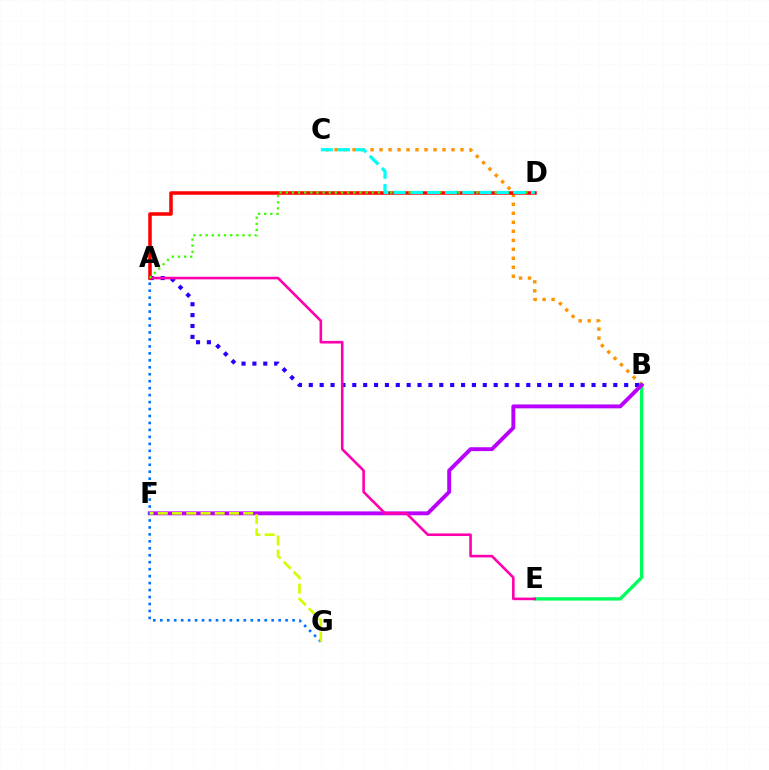{('B', 'C'): [{'color': '#ff9400', 'line_style': 'dotted', 'thickness': 2.44}], ('B', 'E'): [{'color': '#00ff5c', 'line_style': 'solid', 'thickness': 2.41}], ('A', 'B'): [{'color': '#2500ff', 'line_style': 'dotted', 'thickness': 2.95}], ('B', 'F'): [{'color': '#b900ff', 'line_style': 'solid', 'thickness': 2.8}], ('A', 'G'): [{'color': '#0074ff', 'line_style': 'dotted', 'thickness': 1.89}], ('F', 'G'): [{'color': '#d1ff00', 'line_style': 'dashed', 'thickness': 1.93}], ('A', 'E'): [{'color': '#ff00ac', 'line_style': 'solid', 'thickness': 1.87}], ('A', 'D'): [{'color': '#ff0000', 'line_style': 'solid', 'thickness': 2.53}, {'color': '#3dff00', 'line_style': 'dotted', 'thickness': 1.67}], ('C', 'D'): [{'color': '#00fff6', 'line_style': 'dashed', 'thickness': 2.33}]}